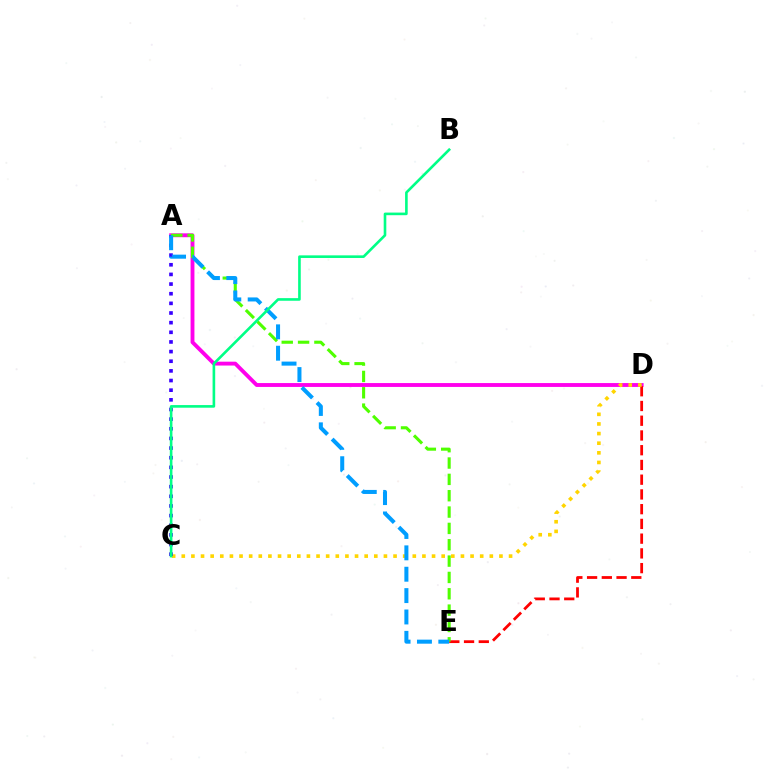{('A', 'D'): [{'color': '#ff00ed', 'line_style': 'solid', 'thickness': 2.78}], ('D', 'E'): [{'color': '#ff0000', 'line_style': 'dashed', 'thickness': 2.0}], ('C', 'D'): [{'color': '#ffd500', 'line_style': 'dotted', 'thickness': 2.62}], ('A', 'C'): [{'color': '#3700ff', 'line_style': 'dotted', 'thickness': 2.62}], ('A', 'E'): [{'color': '#4fff00', 'line_style': 'dashed', 'thickness': 2.22}, {'color': '#009eff', 'line_style': 'dashed', 'thickness': 2.9}], ('B', 'C'): [{'color': '#00ff86', 'line_style': 'solid', 'thickness': 1.89}]}